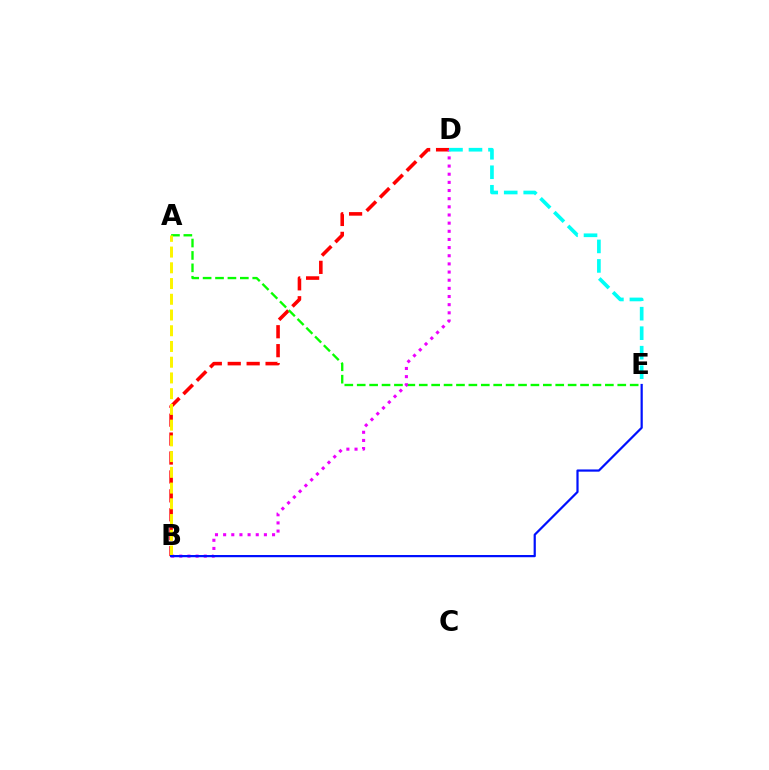{('B', 'D'): [{'color': '#ff0000', 'line_style': 'dashed', 'thickness': 2.57}, {'color': '#ee00ff', 'line_style': 'dotted', 'thickness': 2.22}], ('A', 'E'): [{'color': '#08ff00', 'line_style': 'dashed', 'thickness': 1.69}], ('A', 'B'): [{'color': '#fcf500', 'line_style': 'dashed', 'thickness': 2.14}], ('D', 'E'): [{'color': '#00fff6', 'line_style': 'dashed', 'thickness': 2.65}], ('B', 'E'): [{'color': '#0010ff', 'line_style': 'solid', 'thickness': 1.59}]}